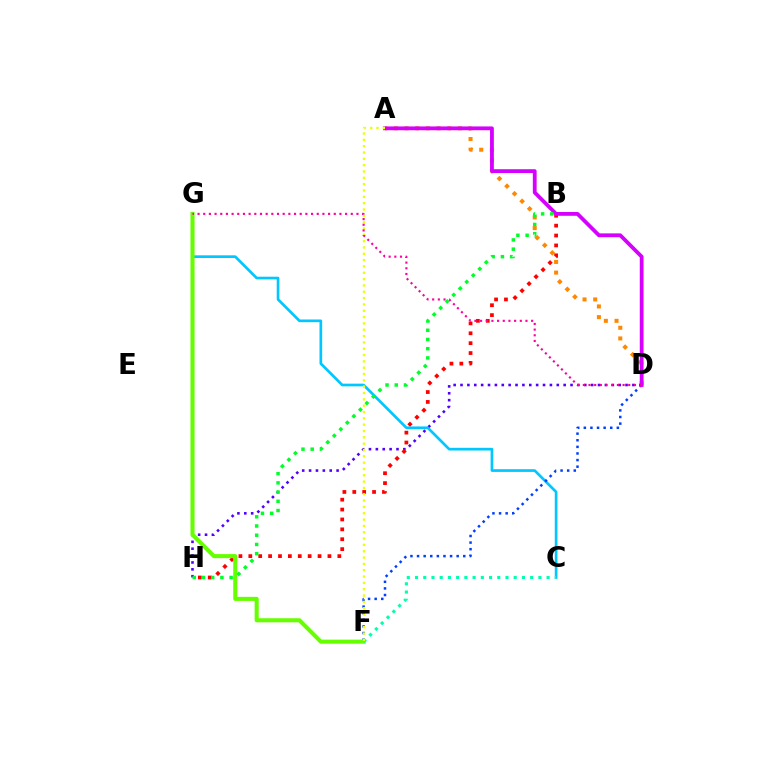{('A', 'D'): [{'color': '#ff8800', 'line_style': 'dotted', 'thickness': 2.9}, {'color': '#d600ff', 'line_style': 'solid', 'thickness': 2.74}], ('D', 'H'): [{'color': '#4f00ff', 'line_style': 'dotted', 'thickness': 1.87}], ('B', 'H'): [{'color': '#ff0000', 'line_style': 'dotted', 'thickness': 2.69}, {'color': '#00ff27', 'line_style': 'dotted', 'thickness': 2.5}], ('C', 'G'): [{'color': '#00c7ff', 'line_style': 'solid', 'thickness': 1.94}], ('D', 'F'): [{'color': '#003fff', 'line_style': 'dotted', 'thickness': 1.79}], ('F', 'G'): [{'color': '#66ff00', 'line_style': 'solid', 'thickness': 2.93}], ('C', 'F'): [{'color': '#00ffaf', 'line_style': 'dotted', 'thickness': 2.23}], ('A', 'F'): [{'color': '#eeff00', 'line_style': 'dotted', 'thickness': 1.72}], ('D', 'G'): [{'color': '#ff00a0', 'line_style': 'dotted', 'thickness': 1.54}]}